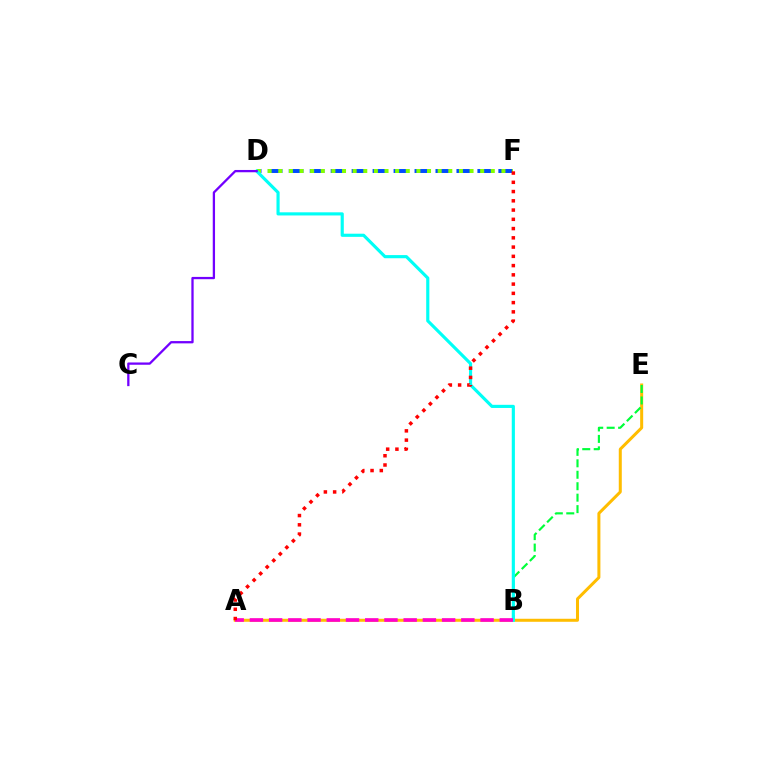{('A', 'E'): [{'color': '#ffbd00', 'line_style': 'solid', 'thickness': 2.17}], ('D', 'F'): [{'color': '#004bff', 'line_style': 'dashed', 'thickness': 2.85}, {'color': '#84ff00', 'line_style': 'dotted', 'thickness': 2.89}], ('B', 'E'): [{'color': '#00ff39', 'line_style': 'dashed', 'thickness': 1.56}], ('B', 'D'): [{'color': '#00fff6', 'line_style': 'solid', 'thickness': 2.27}], ('C', 'D'): [{'color': '#7200ff', 'line_style': 'solid', 'thickness': 1.65}], ('A', 'B'): [{'color': '#ff00cf', 'line_style': 'dashed', 'thickness': 2.61}], ('A', 'F'): [{'color': '#ff0000', 'line_style': 'dotted', 'thickness': 2.51}]}